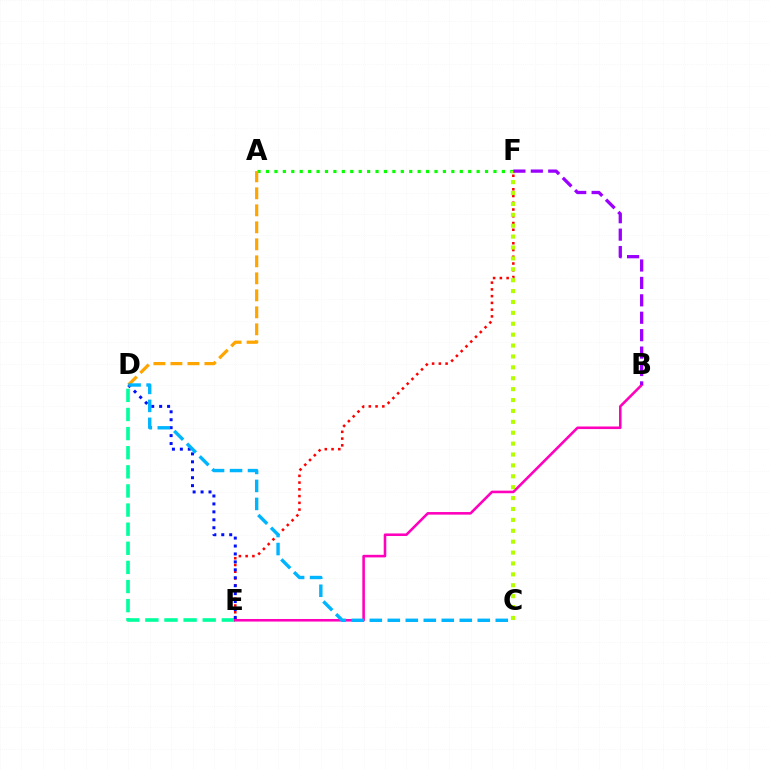{('A', 'F'): [{'color': '#08ff00', 'line_style': 'dotted', 'thickness': 2.29}], ('A', 'D'): [{'color': '#ffa500', 'line_style': 'dashed', 'thickness': 2.31}], ('D', 'E'): [{'color': '#00ff9d', 'line_style': 'dashed', 'thickness': 2.6}, {'color': '#0010ff', 'line_style': 'dotted', 'thickness': 2.16}], ('E', 'F'): [{'color': '#ff0000', 'line_style': 'dotted', 'thickness': 1.83}], ('B', 'E'): [{'color': '#ff00bd', 'line_style': 'solid', 'thickness': 1.86}], ('C', 'F'): [{'color': '#b3ff00', 'line_style': 'dotted', 'thickness': 2.96}], ('C', 'D'): [{'color': '#00b5ff', 'line_style': 'dashed', 'thickness': 2.44}], ('B', 'F'): [{'color': '#9b00ff', 'line_style': 'dashed', 'thickness': 2.37}]}